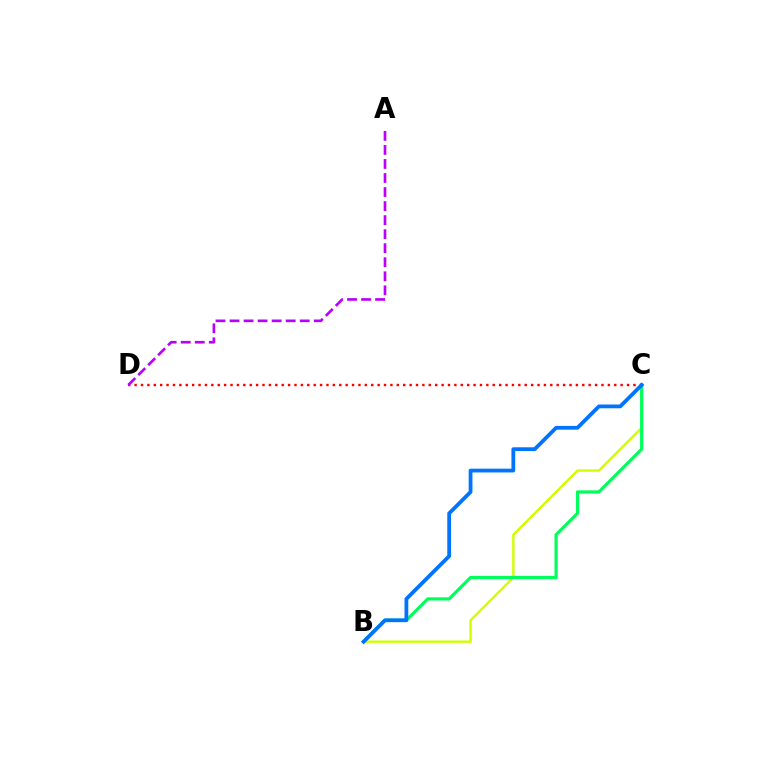{('B', 'C'): [{'color': '#d1ff00', 'line_style': 'solid', 'thickness': 1.73}, {'color': '#00ff5c', 'line_style': 'solid', 'thickness': 2.31}, {'color': '#0074ff', 'line_style': 'solid', 'thickness': 2.72}], ('C', 'D'): [{'color': '#ff0000', 'line_style': 'dotted', 'thickness': 1.74}], ('A', 'D'): [{'color': '#b900ff', 'line_style': 'dashed', 'thickness': 1.91}]}